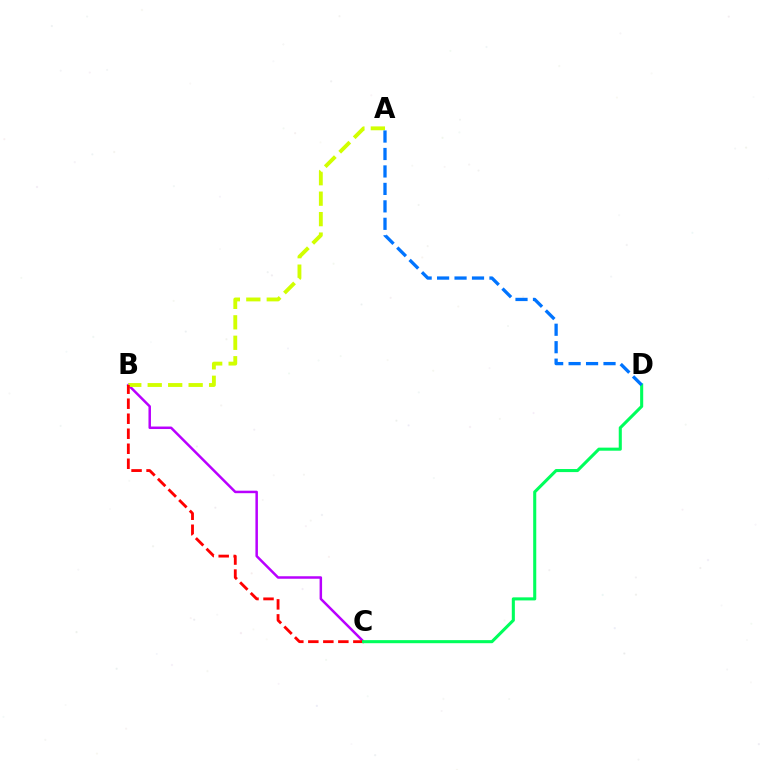{('B', 'C'): [{'color': '#b900ff', 'line_style': 'solid', 'thickness': 1.8}, {'color': '#ff0000', 'line_style': 'dashed', 'thickness': 2.04}], ('A', 'B'): [{'color': '#d1ff00', 'line_style': 'dashed', 'thickness': 2.78}], ('C', 'D'): [{'color': '#00ff5c', 'line_style': 'solid', 'thickness': 2.21}], ('A', 'D'): [{'color': '#0074ff', 'line_style': 'dashed', 'thickness': 2.37}]}